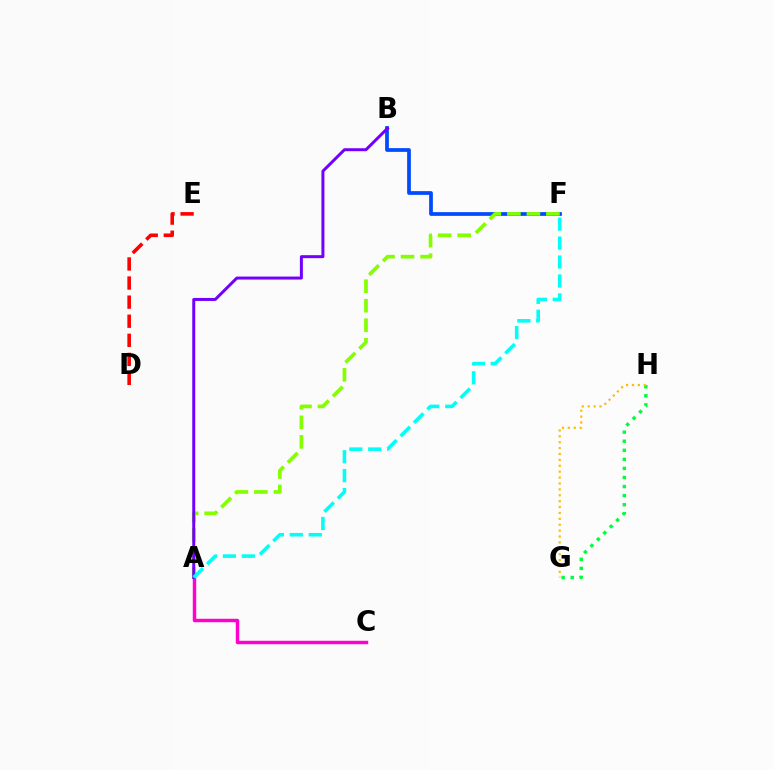{('B', 'F'): [{'color': '#004bff', 'line_style': 'solid', 'thickness': 2.69}], ('G', 'H'): [{'color': '#00ff39', 'line_style': 'dotted', 'thickness': 2.46}, {'color': '#ffbd00', 'line_style': 'dotted', 'thickness': 1.6}], ('A', 'F'): [{'color': '#84ff00', 'line_style': 'dashed', 'thickness': 2.65}, {'color': '#00fff6', 'line_style': 'dashed', 'thickness': 2.57}], ('A', 'C'): [{'color': '#ff00cf', 'line_style': 'solid', 'thickness': 2.48}], ('D', 'E'): [{'color': '#ff0000', 'line_style': 'dashed', 'thickness': 2.59}], ('A', 'B'): [{'color': '#7200ff', 'line_style': 'solid', 'thickness': 2.15}]}